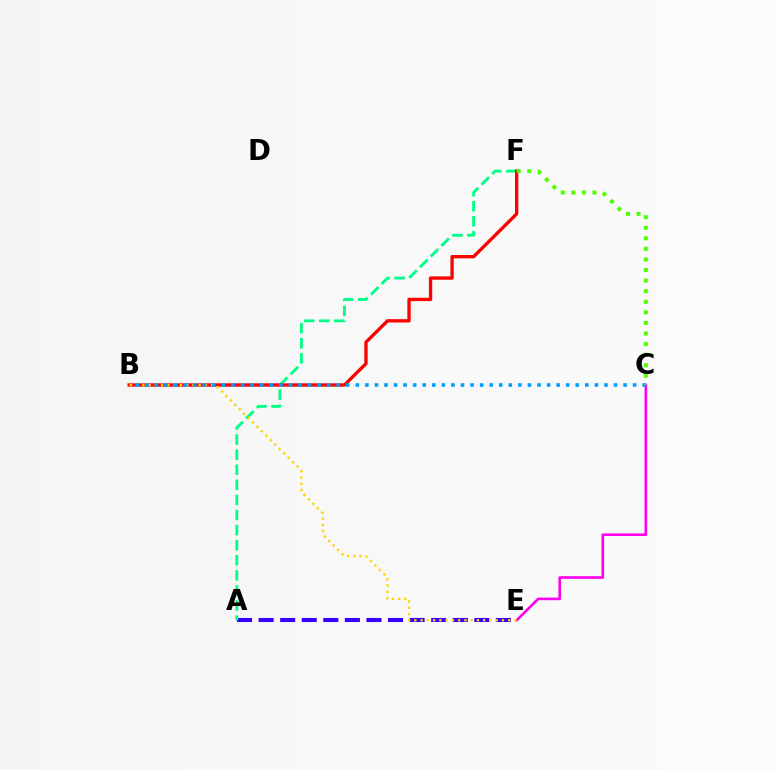{('A', 'E'): [{'color': '#3700ff', 'line_style': 'dashed', 'thickness': 2.93}], ('C', 'E'): [{'color': '#ff00ed', 'line_style': 'solid', 'thickness': 1.89}], ('A', 'F'): [{'color': '#00ff86', 'line_style': 'dashed', 'thickness': 2.05}], ('B', 'F'): [{'color': '#ff0000', 'line_style': 'solid', 'thickness': 2.41}], ('B', 'E'): [{'color': '#ffd500', 'line_style': 'dotted', 'thickness': 1.7}], ('B', 'C'): [{'color': '#009eff', 'line_style': 'dotted', 'thickness': 2.6}], ('C', 'F'): [{'color': '#4fff00', 'line_style': 'dotted', 'thickness': 2.87}]}